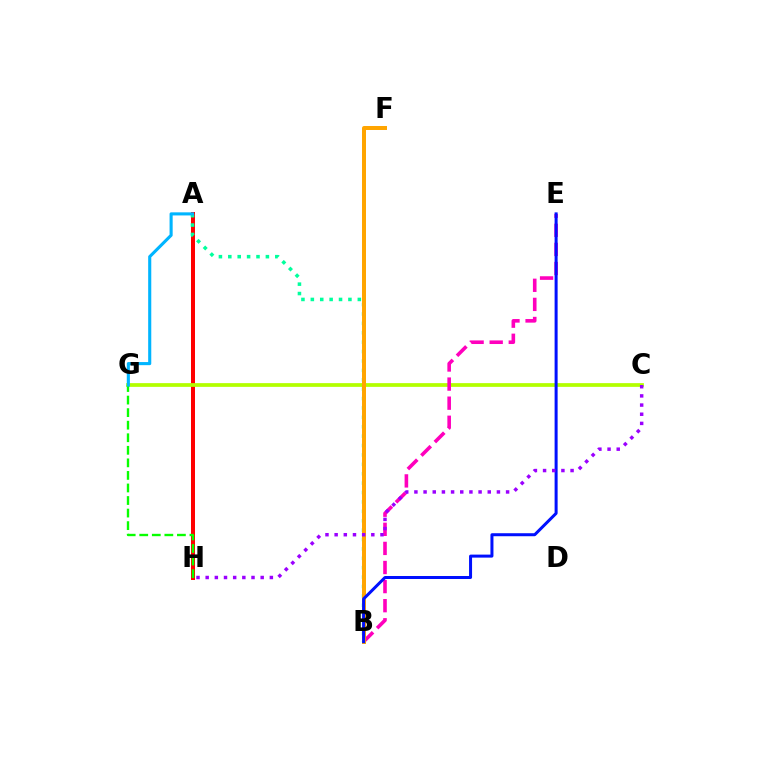{('A', 'H'): [{'color': '#ff0000', 'line_style': 'solid', 'thickness': 2.88}], ('C', 'G'): [{'color': '#b3ff00', 'line_style': 'solid', 'thickness': 2.69}], ('A', 'B'): [{'color': '#00ff9d', 'line_style': 'dotted', 'thickness': 2.55}], ('B', 'E'): [{'color': '#ff00bd', 'line_style': 'dashed', 'thickness': 2.59}, {'color': '#0010ff', 'line_style': 'solid', 'thickness': 2.17}], ('B', 'F'): [{'color': '#ffa500', 'line_style': 'solid', 'thickness': 2.87}], ('C', 'H'): [{'color': '#9b00ff', 'line_style': 'dotted', 'thickness': 2.49}], ('G', 'H'): [{'color': '#08ff00', 'line_style': 'dashed', 'thickness': 1.71}], ('A', 'G'): [{'color': '#00b5ff', 'line_style': 'solid', 'thickness': 2.23}]}